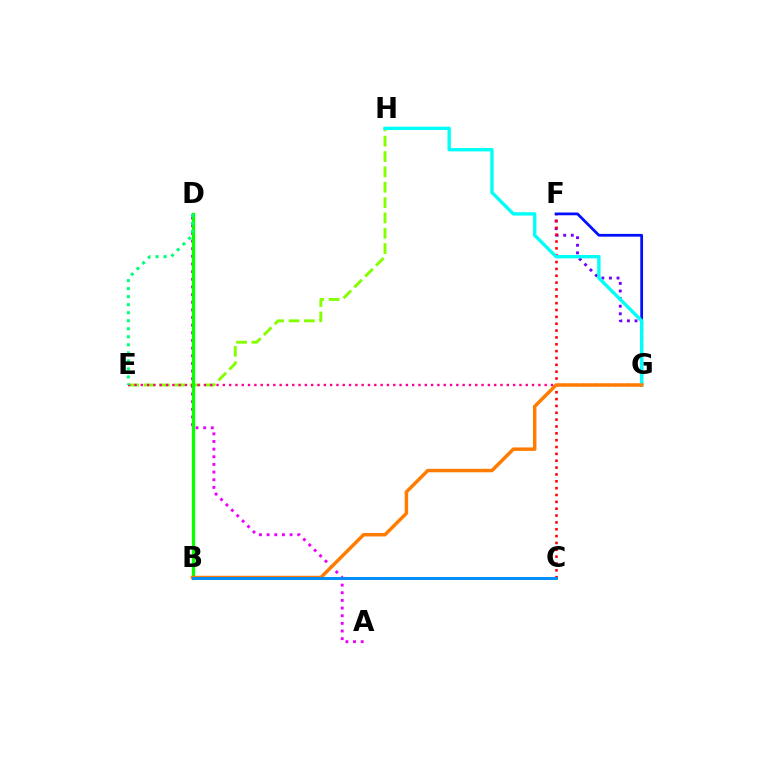{('F', 'G'): [{'color': '#7200ff', 'line_style': 'dotted', 'thickness': 2.06}, {'color': '#0010ff', 'line_style': 'solid', 'thickness': 1.98}], ('E', 'H'): [{'color': '#84ff00', 'line_style': 'dashed', 'thickness': 2.08}], ('E', 'G'): [{'color': '#ff0094', 'line_style': 'dotted', 'thickness': 1.71}], ('A', 'D'): [{'color': '#ee00ff', 'line_style': 'dotted', 'thickness': 2.08}], ('B', 'D'): [{'color': '#08ff00', 'line_style': 'solid', 'thickness': 2.36}], ('C', 'F'): [{'color': '#ff0000', 'line_style': 'dotted', 'thickness': 1.86}], ('B', 'C'): [{'color': '#fcf500', 'line_style': 'dashed', 'thickness': 2.2}, {'color': '#008cff', 'line_style': 'solid', 'thickness': 2.09}], ('D', 'E'): [{'color': '#00ff74', 'line_style': 'dotted', 'thickness': 2.18}], ('G', 'H'): [{'color': '#00fff6', 'line_style': 'solid', 'thickness': 2.42}], ('B', 'G'): [{'color': '#ff7c00', 'line_style': 'solid', 'thickness': 2.5}]}